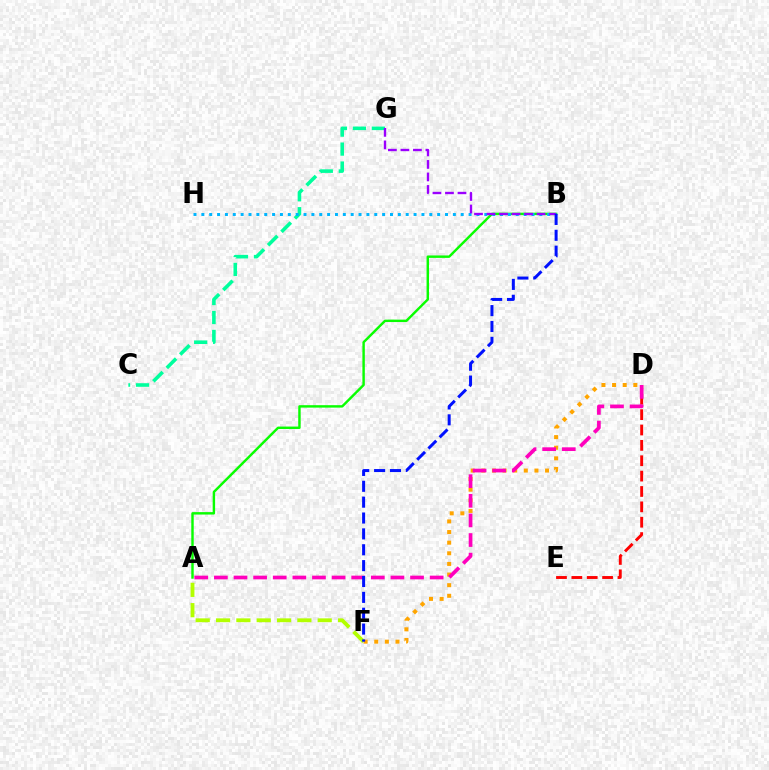{('D', 'E'): [{'color': '#ff0000', 'line_style': 'dashed', 'thickness': 2.09}], ('C', 'G'): [{'color': '#00ff9d', 'line_style': 'dashed', 'thickness': 2.58}], ('A', 'B'): [{'color': '#08ff00', 'line_style': 'solid', 'thickness': 1.75}], ('D', 'F'): [{'color': '#ffa500', 'line_style': 'dotted', 'thickness': 2.89}], ('B', 'H'): [{'color': '#00b5ff', 'line_style': 'dotted', 'thickness': 2.14}], ('A', 'F'): [{'color': '#b3ff00', 'line_style': 'dashed', 'thickness': 2.76}], ('A', 'D'): [{'color': '#ff00bd', 'line_style': 'dashed', 'thickness': 2.66}], ('B', 'G'): [{'color': '#9b00ff', 'line_style': 'dashed', 'thickness': 1.7}], ('B', 'F'): [{'color': '#0010ff', 'line_style': 'dashed', 'thickness': 2.16}]}